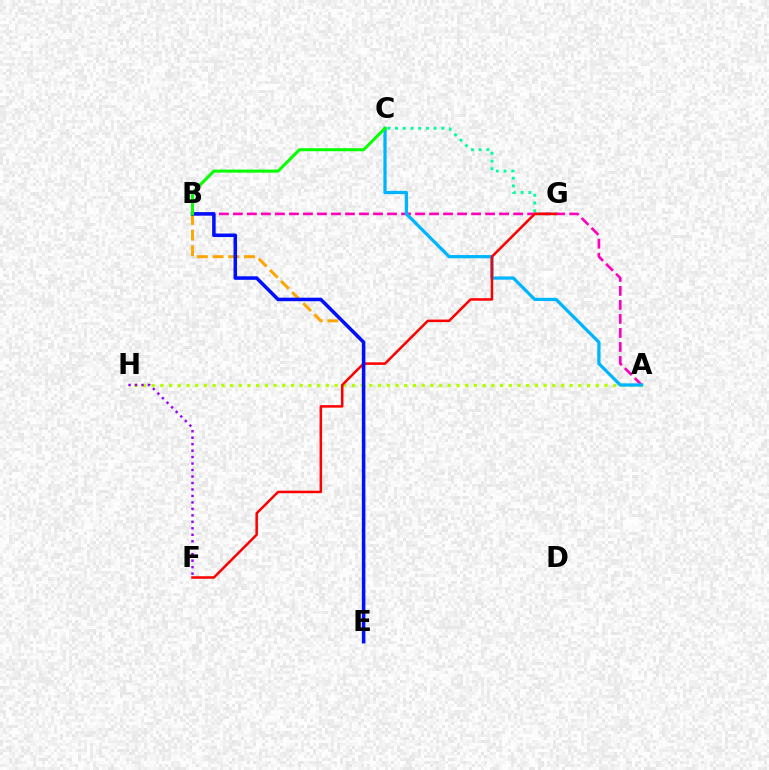{('B', 'E'): [{'color': '#ffa500', 'line_style': 'dashed', 'thickness': 2.13}, {'color': '#0010ff', 'line_style': 'solid', 'thickness': 2.54}], ('C', 'G'): [{'color': '#00ff9d', 'line_style': 'dotted', 'thickness': 2.09}], ('A', 'H'): [{'color': '#b3ff00', 'line_style': 'dotted', 'thickness': 2.37}], ('A', 'B'): [{'color': '#ff00bd', 'line_style': 'dashed', 'thickness': 1.9}], ('A', 'C'): [{'color': '#00b5ff', 'line_style': 'solid', 'thickness': 2.33}], ('F', 'G'): [{'color': '#ff0000', 'line_style': 'solid', 'thickness': 1.82}], ('B', 'C'): [{'color': '#08ff00', 'line_style': 'solid', 'thickness': 2.19}], ('F', 'H'): [{'color': '#9b00ff', 'line_style': 'dotted', 'thickness': 1.76}]}